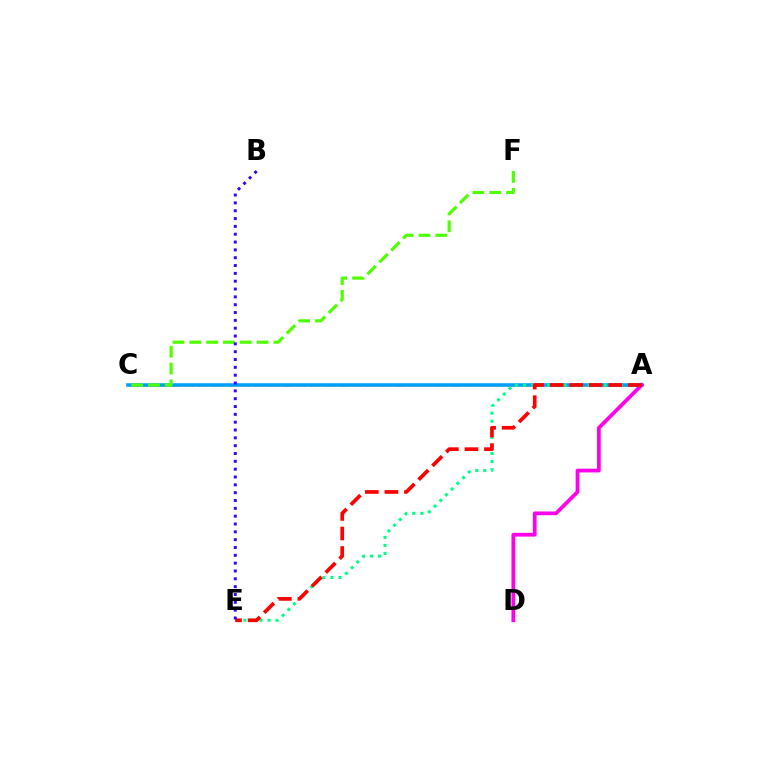{('A', 'C'): [{'color': '#ffd500', 'line_style': 'dashed', 'thickness': 1.9}, {'color': '#009eff', 'line_style': 'solid', 'thickness': 2.56}], ('A', 'E'): [{'color': '#00ff86', 'line_style': 'dotted', 'thickness': 2.19}, {'color': '#ff0000', 'line_style': 'dashed', 'thickness': 2.66}], ('A', 'D'): [{'color': '#ff00ed', 'line_style': 'solid', 'thickness': 2.69}], ('C', 'F'): [{'color': '#4fff00', 'line_style': 'dashed', 'thickness': 2.29}], ('B', 'E'): [{'color': '#3700ff', 'line_style': 'dotted', 'thickness': 2.13}]}